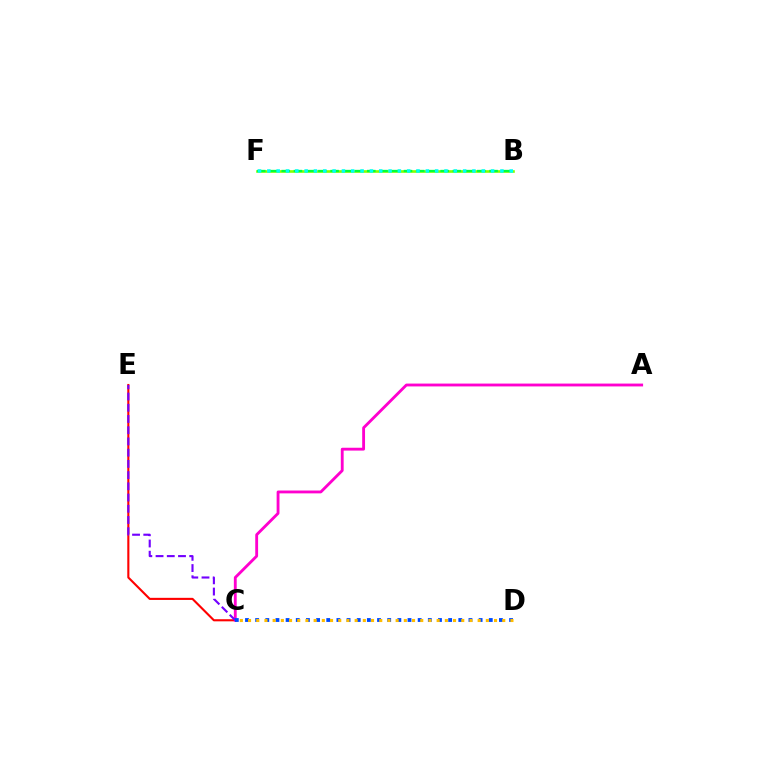{('C', 'E'): [{'color': '#ff0000', 'line_style': 'solid', 'thickness': 1.52}, {'color': '#7200ff', 'line_style': 'dashed', 'thickness': 1.52}], ('B', 'F'): [{'color': '#84ff00', 'line_style': 'solid', 'thickness': 1.89}, {'color': '#00ff39', 'line_style': 'dashed', 'thickness': 1.66}, {'color': '#00fff6', 'line_style': 'dotted', 'thickness': 2.53}], ('A', 'C'): [{'color': '#ff00cf', 'line_style': 'solid', 'thickness': 2.05}], ('C', 'D'): [{'color': '#004bff', 'line_style': 'dotted', 'thickness': 2.76}, {'color': '#ffbd00', 'line_style': 'dotted', 'thickness': 2.23}]}